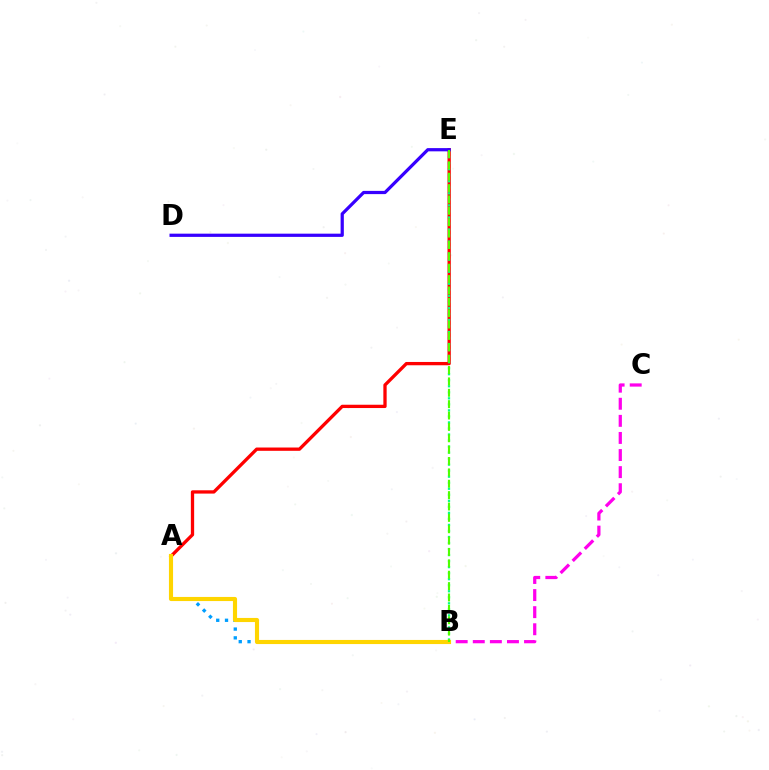{('A', 'B'): [{'color': '#009eff', 'line_style': 'dotted', 'thickness': 2.39}, {'color': '#ffd500', 'line_style': 'solid', 'thickness': 2.96}], ('A', 'E'): [{'color': '#ff0000', 'line_style': 'solid', 'thickness': 2.38}], ('B', 'E'): [{'color': '#00ff86', 'line_style': 'dotted', 'thickness': 1.64}, {'color': '#4fff00', 'line_style': 'dashed', 'thickness': 1.54}], ('B', 'C'): [{'color': '#ff00ed', 'line_style': 'dashed', 'thickness': 2.32}], ('D', 'E'): [{'color': '#3700ff', 'line_style': 'solid', 'thickness': 2.32}]}